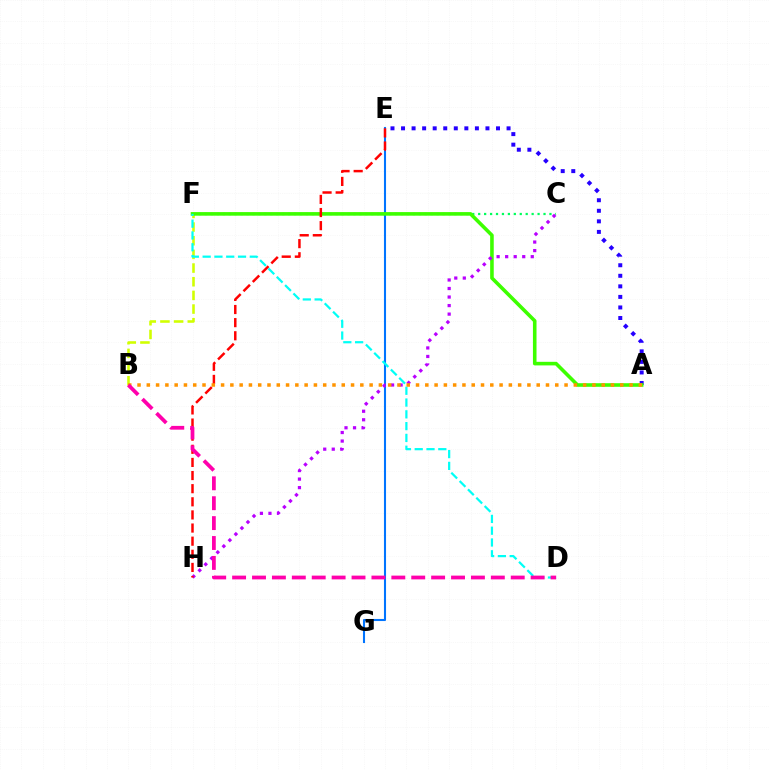{('E', 'G'): [{'color': '#0074ff', 'line_style': 'solid', 'thickness': 1.5}], ('C', 'F'): [{'color': '#00ff5c', 'line_style': 'dotted', 'thickness': 1.61}], ('B', 'F'): [{'color': '#d1ff00', 'line_style': 'dashed', 'thickness': 1.86}], ('A', 'E'): [{'color': '#2500ff', 'line_style': 'dotted', 'thickness': 2.87}], ('A', 'F'): [{'color': '#3dff00', 'line_style': 'solid', 'thickness': 2.58}], ('C', 'H'): [{'color': '#b900ff', 'line_style': 'dotted', 'thickness': 2.32}], ('E', 'H'): [{'color': '#ff0000', 'line_style': 'dashed', 'thickness': 1.78}], ('D', 'F'): [{'color': '#00fff6', 'line_style': 'dashed', 'thickness': 1.6}], ('A', 'B'): [{'color': '#ff9400', 'line_style': 'dotted', 'thickness': 2.52}], ('B', 'D'): [{'color': '#ff00ac', 'line_style': 'dashed', 'thickness': 2.7}]}